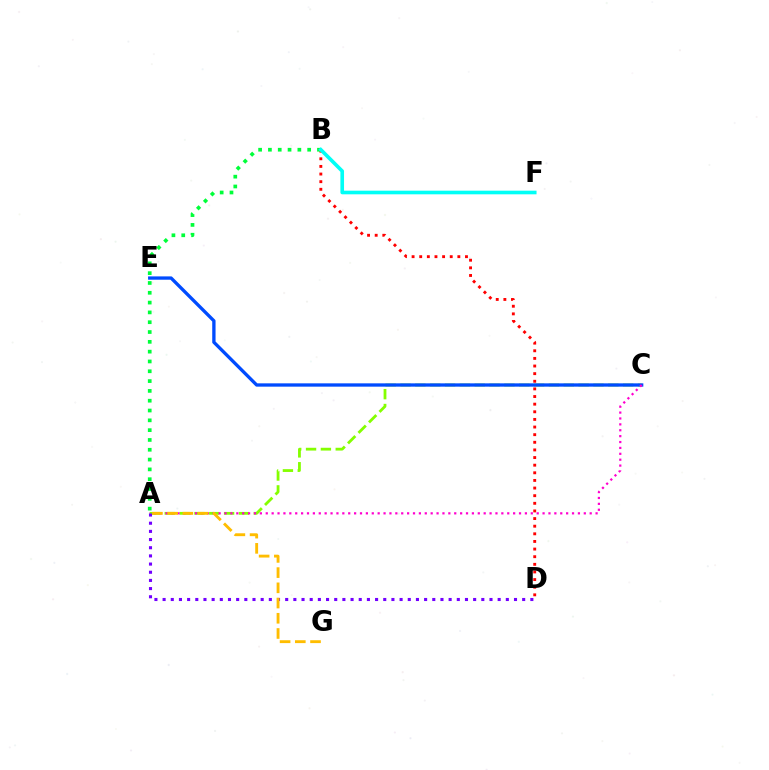{('B', 'D'): [{'color': '#ff0000', 'line_style': 'dotted', 'thickness': 2.07}], ('A', 'C'): [{'color': '#84ff00', 'line_style': 'dashed', 'thickness': 2.02}, {'color': '#ff00cf', 'line_style': 'dotted', 'thickness': 1.6}], ('C', 'E'): [{'color': '#004bff', 'line_style': 'solid', 'thickness': 2.39}], ('A', 'B'): [{'color': '#00ff39', 'line_style': 'dotted', 'thickness': 2.67}], ('B', 'F'): [{'color': '#00fff6', 'line_style': 'solid', 'thickness': 2.61}], ('A', 'D'): [{'color': '#7200ff', 'line_style': 'dotted', 'thickness': 2.22}], ('A', 'G'): [{'color': '#ffbd00', 'line_style': 'dashed', 'thickness': 2.07}]}